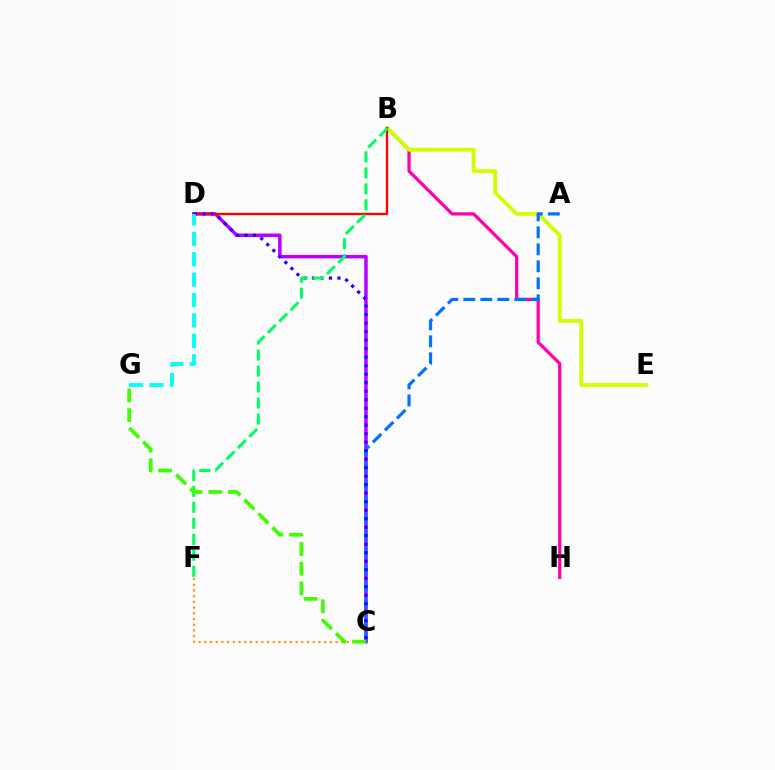{('C', 'F'): [{'color': '#ff9400', 'line_style': 'dotted', 'thickness': 1.55}], ('C', 'D'): [{'color': '#b900ff', 'line_style': 'solid', 'thickness': 2.5}, {'color': '#2500ff', 'line_style': 'dotted', 'thickness': 2.31}], ('B', 'H'): [{'color': '#ff00ac', 'line_style': 'solid', 'thickness': 2.33}], ('B', 'E'): [{'color': '#d1ff00', 'line_style': 'solid', 'thickness': 2.79}], ('B', 'D'): [{'color': '#ff0000', 'line_style': 'solid', 'thickness': 1.65}], ('A', 'C'): [{'color': '#0074ff', 'line_style': 'dashed', 'thickness': 2.31}], ('B', 'F'): [{'color': '#00ff5c', 'line_style': 'dashed', 'thickness': 2.17}], ('C', 'G'): [{'color': '#3dff00', 'line_style': 'dashed', 'thickness': 2.67}], ('D', 'G'): [{'color': '#00fff6', 'line_style': 'dashed', 'thickness': 2.77}]}